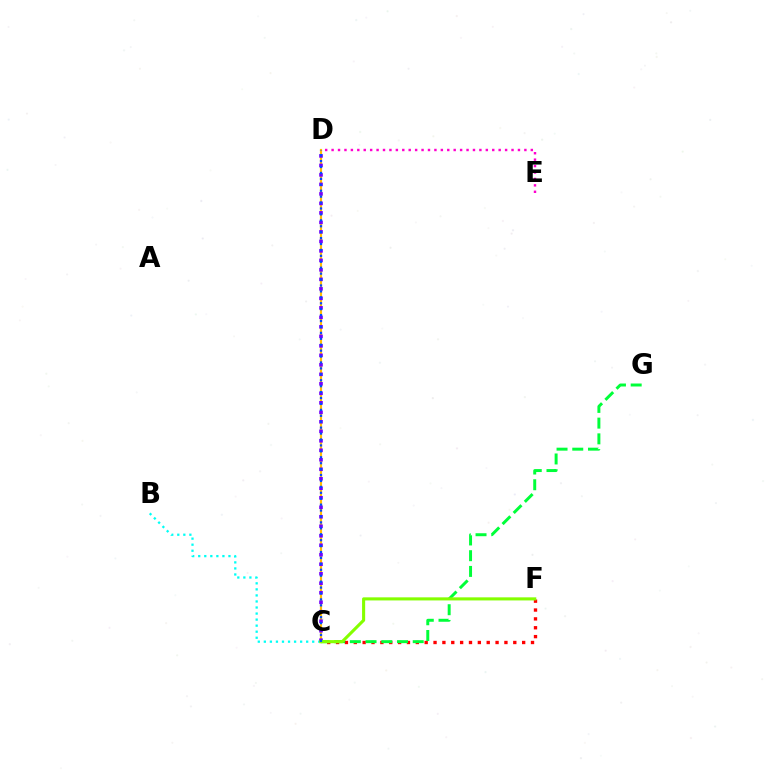{('B', 'C'): [{'color': '#00fff6', 'line_style': 'dotted', 'thickness': 1.64}], ('C', 'D'): [{'color': '#ffbd00', 'line_style': 'solid', 'thickness': 1.56}, {'color': '#7200ff', 'line_style': 'dotted', 'thickness': 2.58}, {'color': '#004bff', 'line_style': 'dotted', 'thickness': 1.61}], ('C', 'F'): [{'color': '#ff0000', 'line_style': 'dotted', 'thickness': 2.41}, {'color': '#84ff00', 'line_style': 'solid', 'thickness': 2.23}], ('C', 'G'): [{'color': '#00ff39', 'line_style': 'dashed', 'thickness': 2.14}], ('D', 'E'): [{'color': '#ff00cf', 'line_style': 'dotted', 'thickness': 1.75}]}